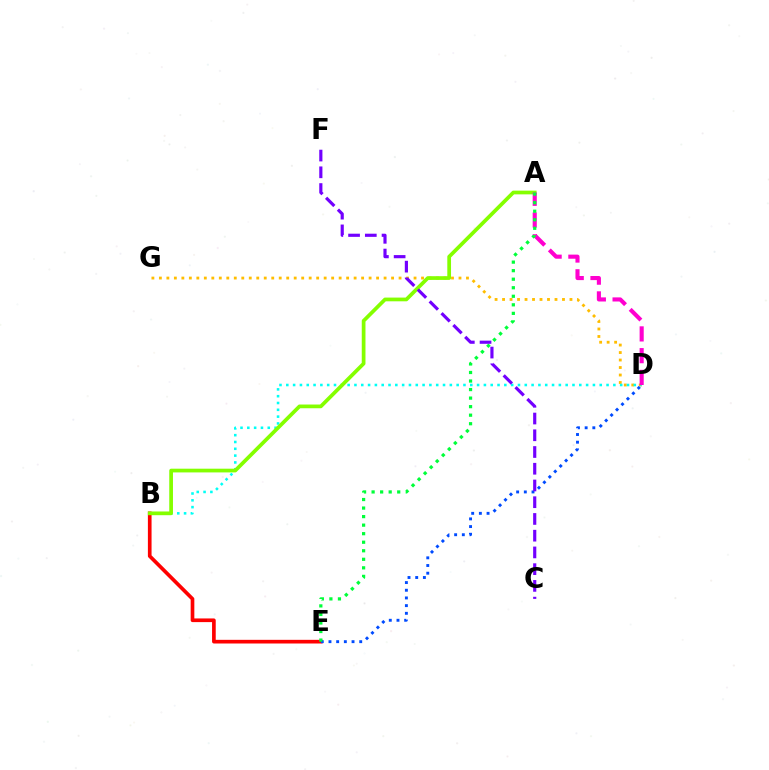{('D', 'G'): [{'color': '#ffbd00', 'line_style': 'dotted', 'thickness': 2.04}], ('B', 'E'): [{'color': '#ff0000', 'line_style': 'solid', 'thickness': 2.64}], ('D', 'E'): [{'color': '#004bff', 'line_style': 'dotted', 'thickness': 2.09}], ('B', 'D'): [{'color': '#00fff6', 'line_style': 'dotted', 'thickness': 1.85}], ('A', 'B'): [{'color': '#84ff00', 'line_style': 'solid', 'thickness': 2.68}], ('A', 'D'): [{'color': '#ff00cf', 'line_style': 'dashed', 'thickness': 2.95}], ('A', 'E'): [{'color': '#00ff39', 'line_style': 'dotted', 'thickness': 2.32}], ('C', 'F'): [{'color': '#7200ff', 'line_style': 'dashed', 'thickness': 2.27}]}